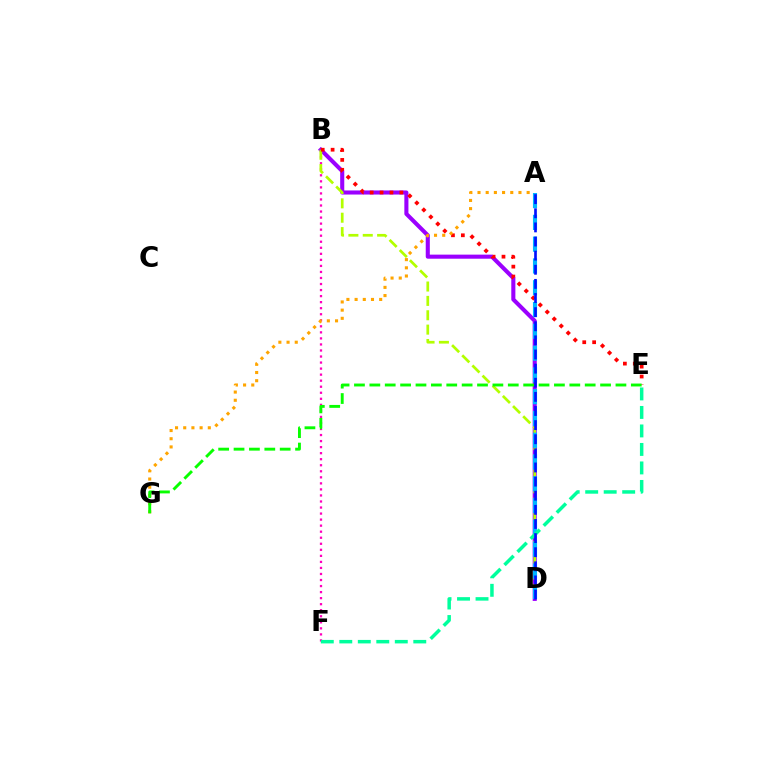{('B', 'D'): [{'color': '#9b00ff', 'line_style': 'solid', 'thickness': 2.94}, {'color': '#b3ff00', 'line_style': 'dashed', 'thickness': 1.95}], ('B', 'F'): [{'color': '#ff00bd', 'line_style': 'dotted', 'thickness': 1.64}], ('A', 'D'): [{'color': '#00b5ff', 'line_style': 'dashed', 'thickness': 2.96}, {'color': '#0010ff', 'line_style': 'dashed', 'thickness': 1.92}], ('E', 'F'): [{'color': '#00ff9d', 'line_style': 'dashed', 'thickness': 2.51}], ('B', 'E'): [{'color': '#ff0000', 'line_style': 'dotted', 'thickness': 2.69}], ('A', 'G'): [{'color': '#ffa500', 'line_style': 'dotted', 'thickness': 2.23}], ('E', 'G'): [{'color': '#08ff00', 'line_style': 'dashed', 'thickness': 2.09}]}